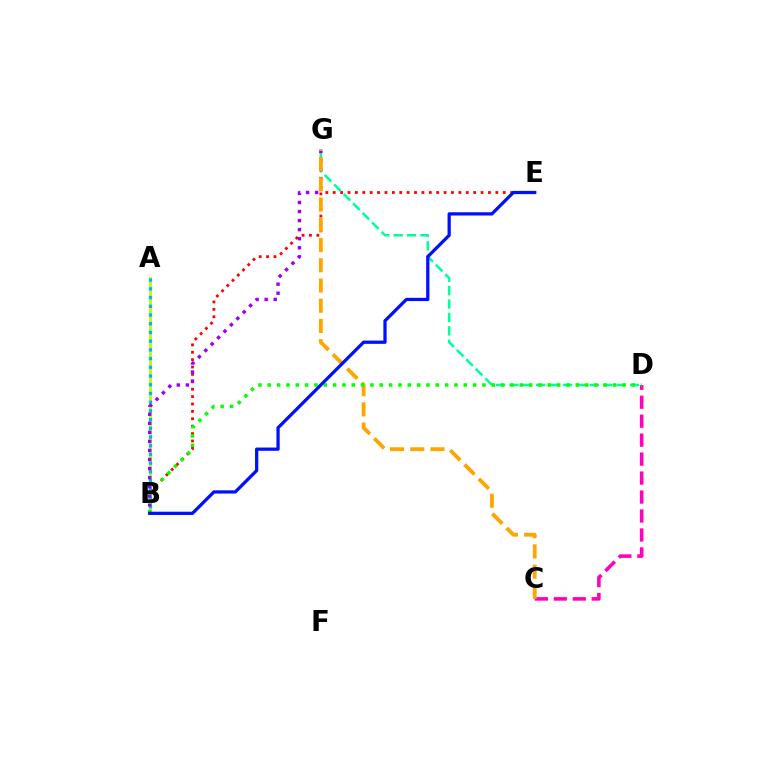{('A', 'B'): [{'color': '#b3ff00', 'line_style': 'solid', 'thickness': 2.07}, {'color': '#00b5ff', 'line_style': 'dotted', 'thickness': 2.37}], ('B', 'E'): [{'color': '#ff0000', 'line_style': 'dotted', 'thickness': 2.01}, {'color': '#0010ff', 'line_style': 'solid', 'thickness': 2.34}], ('D', 'G'): [{'color': '#00ff9d', 'line_style': 'dashed', 'thickness': 1.82}], ('C', 'D'): [{'color': '#ff00bd', 'line_style': 'dashed', 'thickness': 2.58}], ('B', 'G'): [{'color': '#9b00ff', 'line_style': 'dotted', 'thickness': 2.46}], ('C', 'G'): [{'color': '#ffa500', 'line_style': 'dashed', 'thickness': 2.75}], ('B', 'D'): [{'color': '#08ff00', 'line_style': 'dotted', 'thickness': 2.54}]}